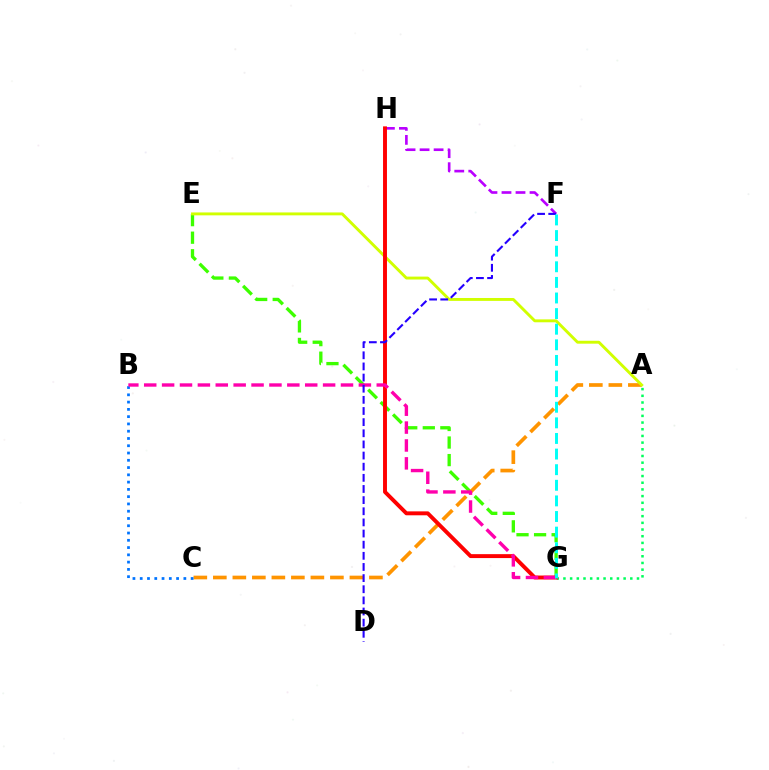{('E', 'G'): [{'color': '#3dff00', 'line_style': 'dashed', 'thickness': 2.39}], ('A', 'C'): [{'color': '#ff9400', 'line_style': 'dashed', 'thickness': 2.65}], ('A', 'G'): [{'color': '#00ff5c', 'line_style': 'dotted', 'thickness': 1.82}], ('A', 'E'): [{'color': '#d1ff00', 'line_style': 'solid', 'thickness': 2.09}], ('F', 'H'): [{'color': '#b900ff', 'line_style': 'dashed', 'thickness': 1.9}], ('B', 'C'): [{'color': '#0074ff', 'line_style': 'dotted', 'thickness': 1.98}], ('G', 'H'): [{'color': '#ff0000', 'line_style': 'solid', 'thickness': 2.82}], ('B', 'G'): [{'color': '#ff00ac', 'line_style': 'dashed', 'thickness': 2.43}], ('D', 'F'): [{'color': '#2500ff', 'line_style': 'dashed', 'thickness': 1.51}], ('F', 'G'): [{'color': '#00fff6', 'line_style': 'dashed', 'thickness': 2.12}]}